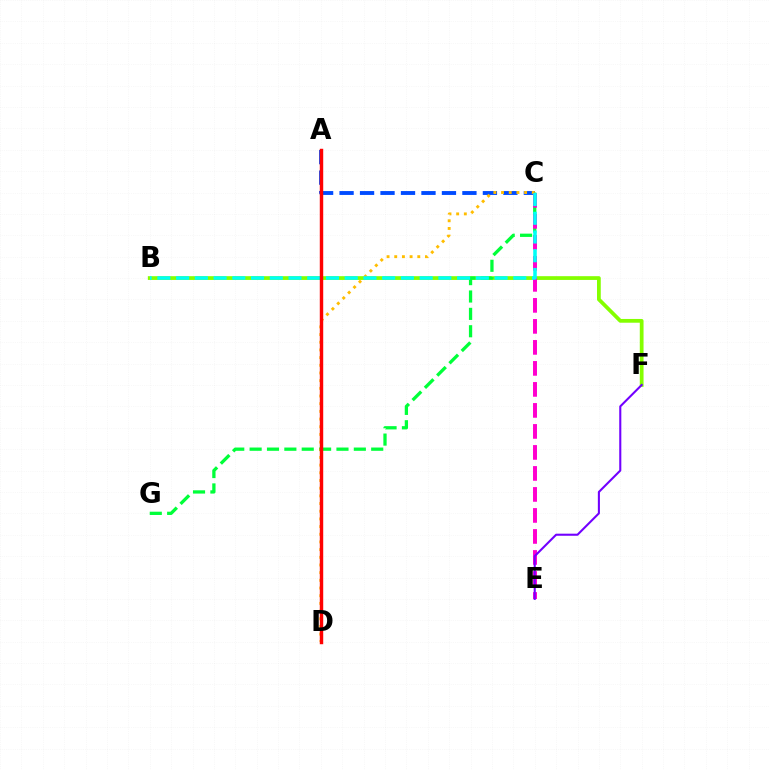{('B', 'F'): [{'color': '#84ff00', 'line_style': 'solid', 'thickness': 2.71}], ('C', 'G'): [{'color': '#00ff39', 'line_style': 'dashed', 'thickness': 2.36}], ('A', 'C'): [{'color': '#004bff', 'line_style': 'dashed', 'thickness': 2.78}], ('C', 'D'): [{'color': '#ffbd00', 'line_style': 'dotted', 'thickness': 2.09}], ('C', 'E'): [{'color': '#ff00cf', 'line_style': 'dashed', 'thickness': 2.85}], ('B', 'C'): [{'color': '#00fff6', 'line_style': 'dashed', 'thickness': 2.54}], ('E', 'F'): [{'color': '#7200ff', 'line_style': 'solid', 'thickness': 1.5}], ('A', 'D'): [{'color': '#ff0000', 'line_style': 'solid', 'thickness': 2.47}]}